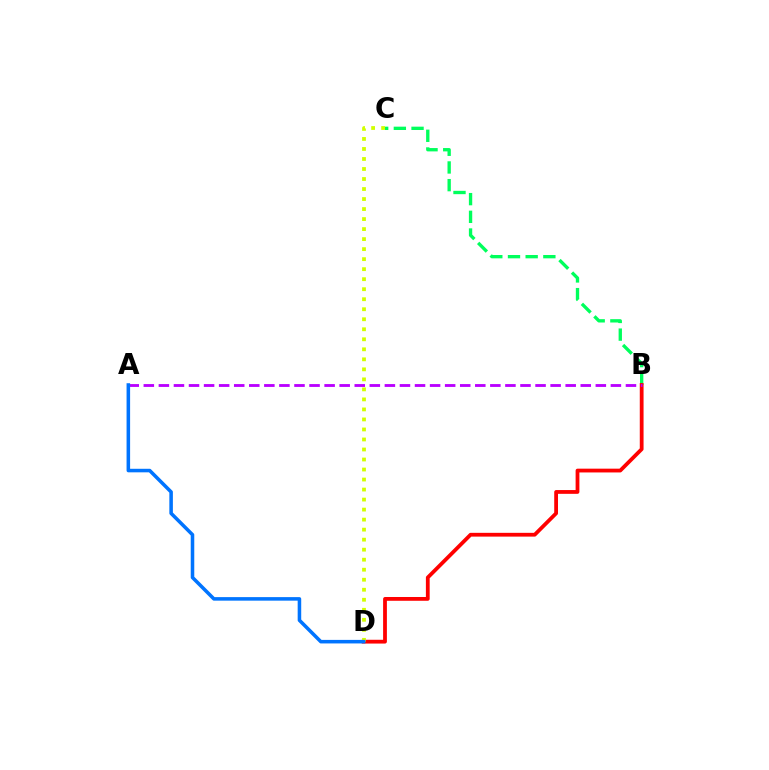{('B', 'C'): [{'color': '#00ff5c', 'line_style': 'dashed', 'thickness': 2.4}], ('B', 'D'): [{'color': '#ff0000', 'line_style': 'solid', 'thickness': 2.72}], ('A', 'B'): [{'color': '#b900ff', 'line_style': 'dashed', 'thickness': 2.05}], ('C', 'D'): [{'color': '#d1ff00', 'line_style': 'dotted', 'thickness': 2.72}], ('A', 'D'): [{'color': '#0074ff', 'line_style': 'solid', 'thickness': 2.55}]}